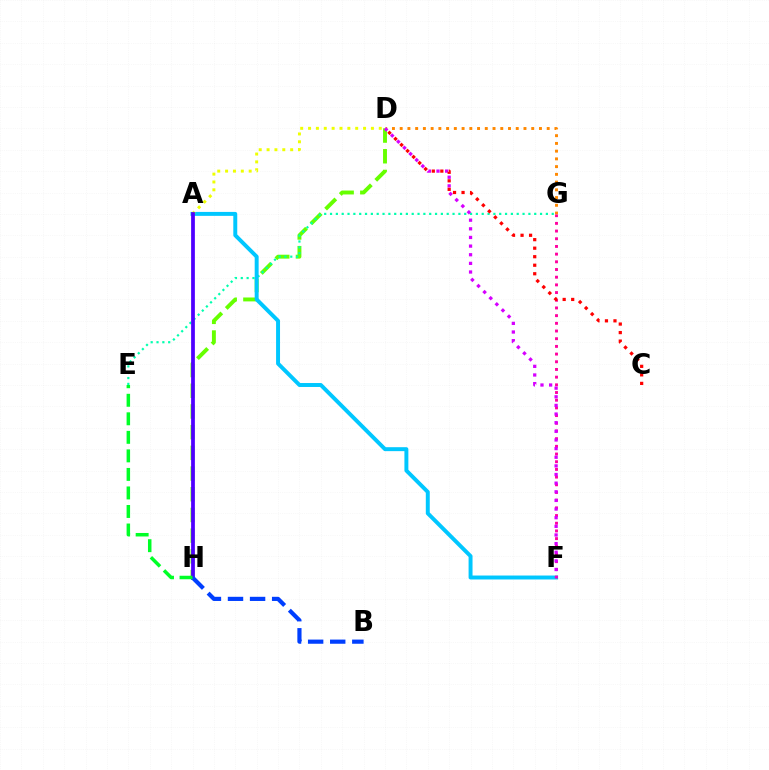{('D', 'H'): [{'color': '#66ff00', 'line_style': 'dashed', 'thickness': 2.81}], ('E', 'G'): [{'color': '#00ffaf', 'line_style': 'dotted', 'thickness': 1.59}], ('D', 'G'): [{'color': '#ff8800', 'line_style': 'dotted', 'thickness': 2.1}], ('A', 'F'): [{'color': '#00c7ff', 'line_style': 'solid', 'thickness': 2.84}], ('F', 'G'): [{'color': '#ff00a0', 'line_style': 'dotted', 'thickness': 2.09}], ('D', 'F'): [{'color': '#d600ff', 'line_style': 'dotted', 'thickness': 2.35}], ('C', 'D'): [{'color': '#ff0000', 'line_style': 'dotted', 'thickness': 2.32}], ('A', 'D'): [{'color': '#eeff00', 'line_style': 'dotted', 'thickness': 2.14}], ('A', 'H'): [{'color': '#4f00ff', 'line_style': 'solid', 'thickness': 2.7}], ('B', 'H'): [{'color': '#003fff', 'line_style': 'dashed', 'thickness': 3.0}], ('E', 'H'): [{'color': '#00ff27', 'line_style': 'dashed', 'thickness': 2.52}]}